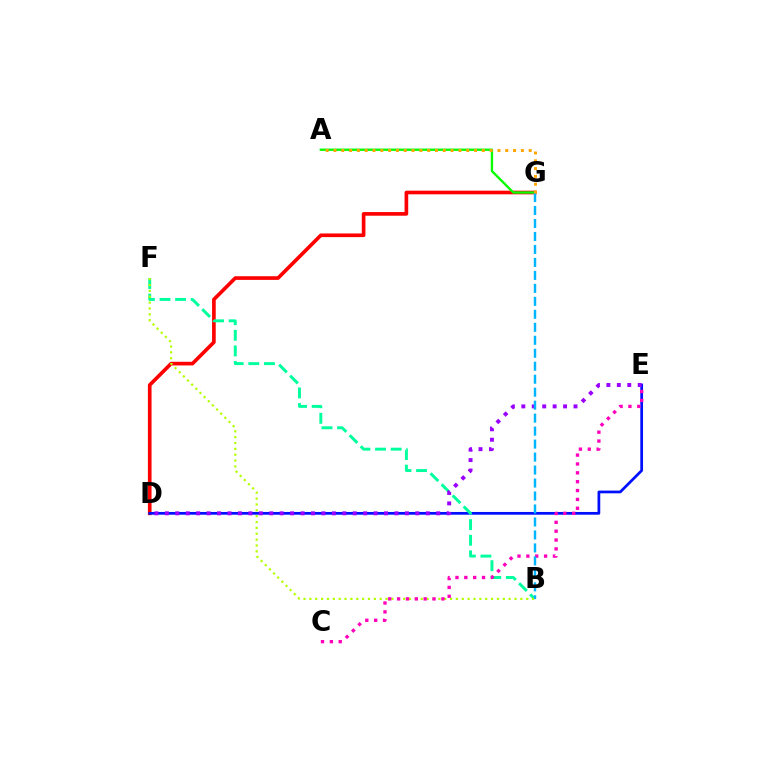{('D', 'G'): [{'color': '#ff0000', 'line_style': 'solid', 'thickness': 2.63}], ('D', 'E'): [{'color': '#0010ff', 'line_style': 'solid', 'thickness': 1.97}, {'color': '#9b00ff', 'line_style': 'dotted', 'thickness': 2.84}], ('A', 'G'): [{'color': '#08ff00', 'line_style': 'solid', 'thickness': 1.7}, {'color': '#ffa500', 'line_style': 'dotted', 'thickness': 2.12}], ('B', 'F'): [{'color': '#00ff9d', 'line_style': 'dashed', 'thickness': 2.12}, {'color': '#b3ff00', 'line_style': 'dotted', 'thickness': 1.59}], ('C', 'E'): [{'color': '#ff00bd', 'line_style': 'dotted', 'thickness': 2.41}], ('B', 'G'): [{'color': '#00b5ff', 'line_style': 'dashed', 'thickness': 1.76}]}